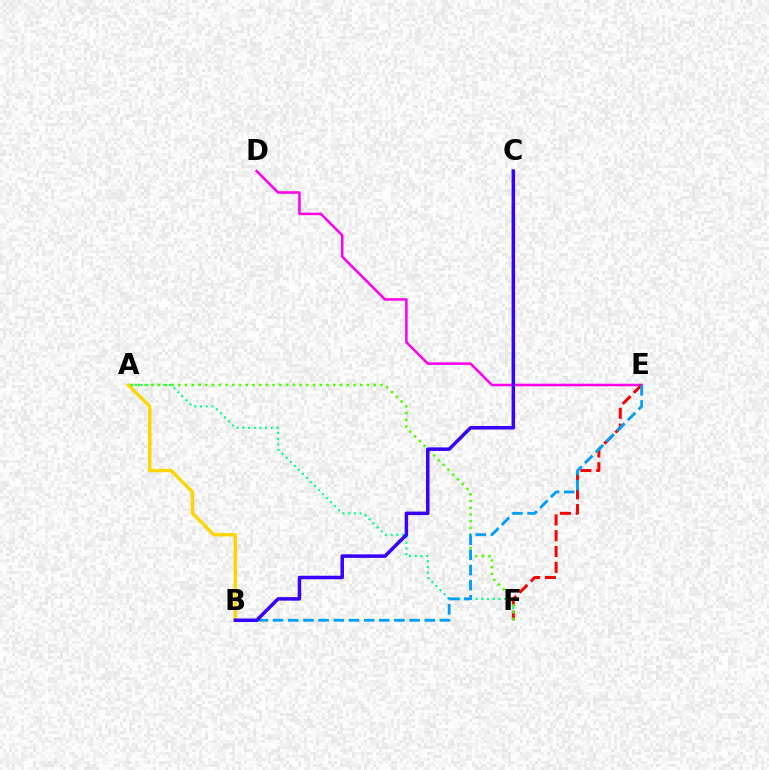{('D', 'E'): [{'color': '#ff00ed', 'line_style': 'solid', 'thickness': 1.83}], ('A', 'F'): [{'color': '#00ff86', 'line_style': 'dotted', 'thickness': 1.55}, {'color': '#4fff00', 'line_style': 'dotted', 'thickness': 1.83}], ('E', 'F'): [{'color': '#ff0000', 'line_style': 'dashed', 'thickness': 2.15}], ('A', 'B'): [{'color': '#ffd500', 'line_style': 'solid', 'thickness': 2.41}], ('B', 'E'): [{'color': '#009eff', 'line_style': 'dashed', 'thickness': 2.06}], ('B', 'C'): [{'color': '#3700ff', 'line_style': 'solid', 'thickness': 2.53}]}